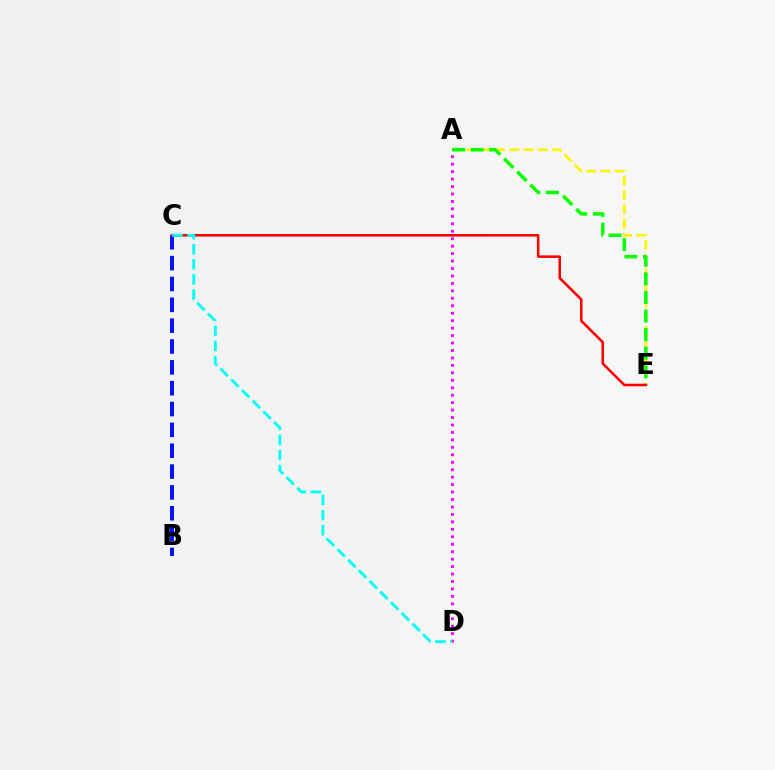{('B', 'C'): [{'color': '#0010ff', 'line_style': 'dashed', 'thickness': 2.83}], ('A', 'E'): [{'color': '#fcf500', 'line_style': 'dashed', 'thickness': 1.94}, {'color': '#08ff00', 'line_style': 'dashed', 'thickness': 2.52}], ('C', 'E'): [{'color': '#ff0000', 'line_style': 'solid', 'thickness': 1.83}], ('A', 'D'): [{'color': '#ee00ff', 'line_style': 'dotted', 'thickness': 2.02}], ('C', 'D'): [{'color': '#00fff6', 'line_style': 'dashed', 'thickness': 2.05}]}